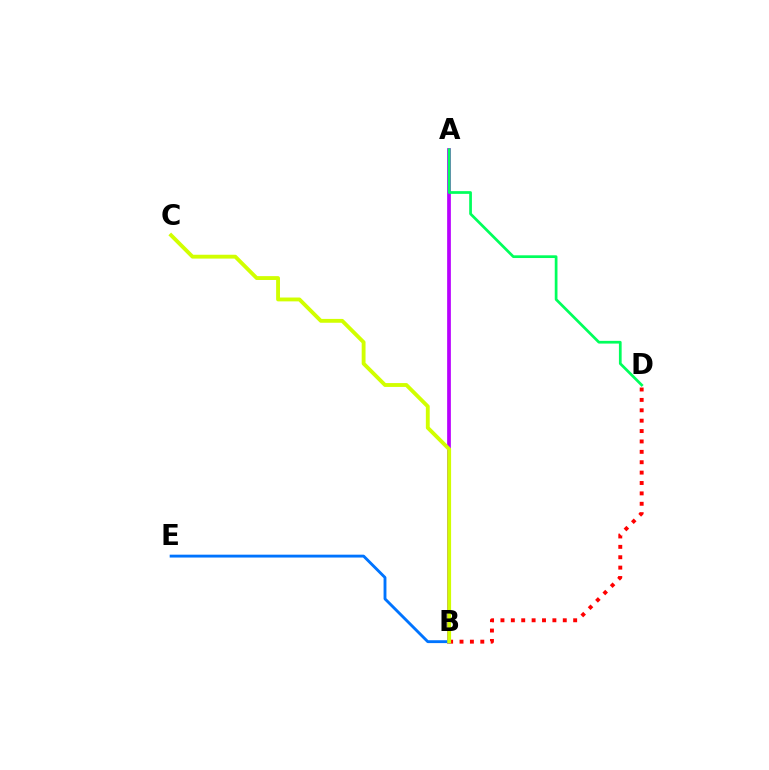{('B', 'D'): [{'color': '#ff0000', 'line_style': 'dotted', 'thickness': 2.82}], ('A', 'B'): [{'color': '#b900ff', 'line_style': 'solid', 'thickness': 2.68}], ('A', 'D'): [{'color': '#00ff5c', 'line_style': 'solid', 'thickness': 1.96}], ('B', 'E'): [{'color': '#0074ff', 'line_style': 'solid', 'thickness': 2.06}], ('B', 'C'): [{'color': '#d1ff00', 'line_style': 'solid', 'thickness': 2.77}]}